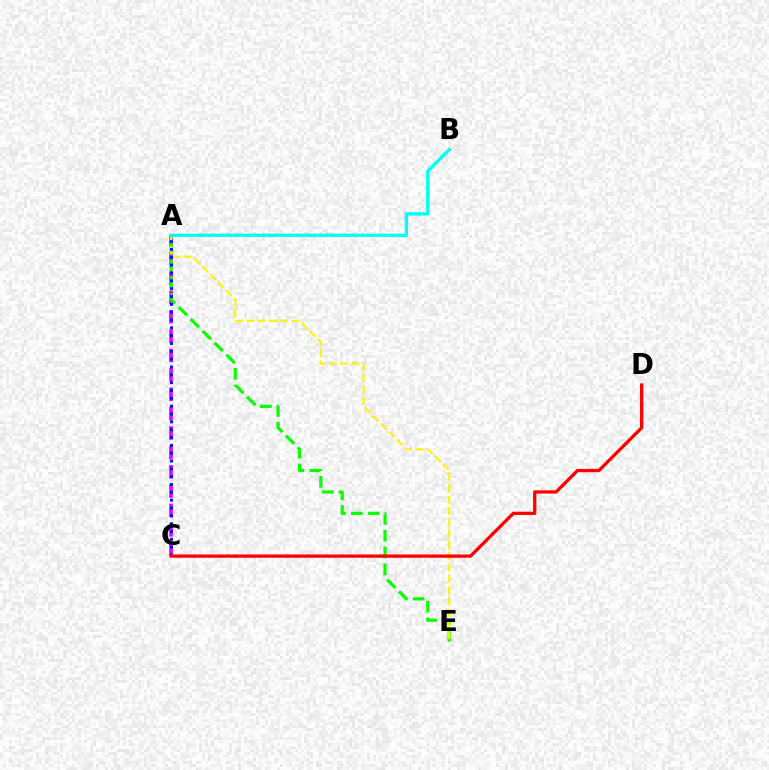{('A', 'C'): [{'color': '#ee00ff', 'line_style': 'dashed', 'thickness': 2.63}, {'color': '#0010ff', 'line_style': 'dotted', 'thickness': 2.13}], ('A', 'E'): [{'color': '#08ff00', 'line_style': 'dashed', 'thickness': 2.29}, {'color': '#fcf500', 'line_style': 'dashed', 'thickness': 1.54}], ('A', 'B'): [{'color': '#00fff6', 'line_style': 'solid', 'thickness': 2.4}], ('C', 'D'): [{'color': '#ff0000', 'line_style': 'solid', 'thickness': 2.36}]}